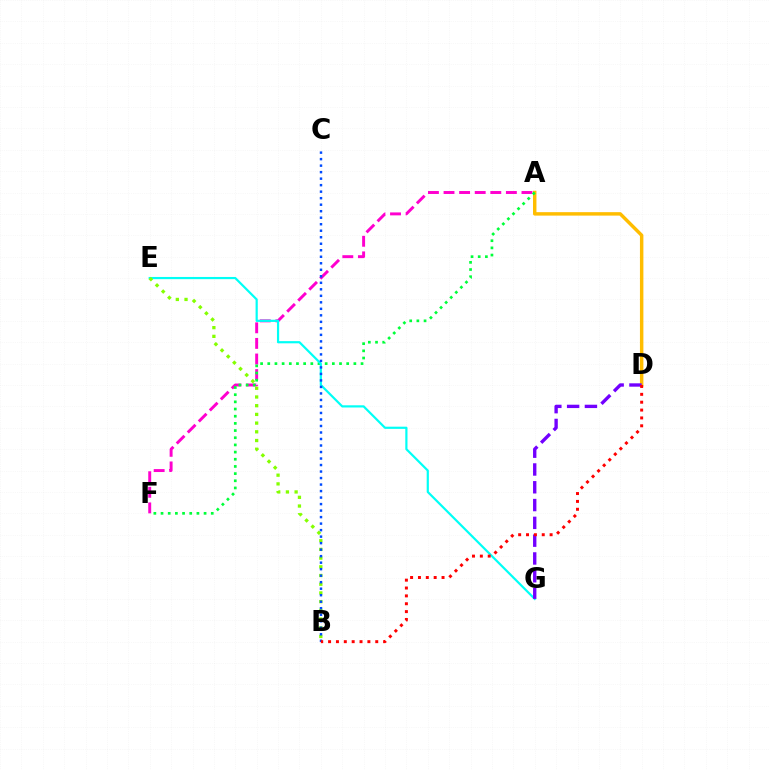{('A', 'F'): [{'color': '#ff00cf', 'line_style': 'dashed', 'thickness': 2.12}, {'color': '#00ff39', 'line_style': 'dotted', 'thickness': 1.95}], ('A', 'D'): [{'color': '#ffbd00', 'line_style': 'solid', 'thickness': 2.48}], ('E', 'G'): [{'color': '#00fff6', 'line_style': 'solid', 'thickness': 1.58}], ('B', 'E'): [{'color': '#84ff00', 'line_style': 'dotted', 'thickness': 2.37}], ('B', 'C'): [{'color': '#004bff', 'line_style': 'dotted', 'thickness': 1.77}], ('D', 'G'): [{'color': '#7200ff', 'line_style': 'dashed', 'thickness': 2.42}], ('B', 'D'): [{'color': '#ff0000', 'line_style': 'dotted', 'thickness': 2.14}]}